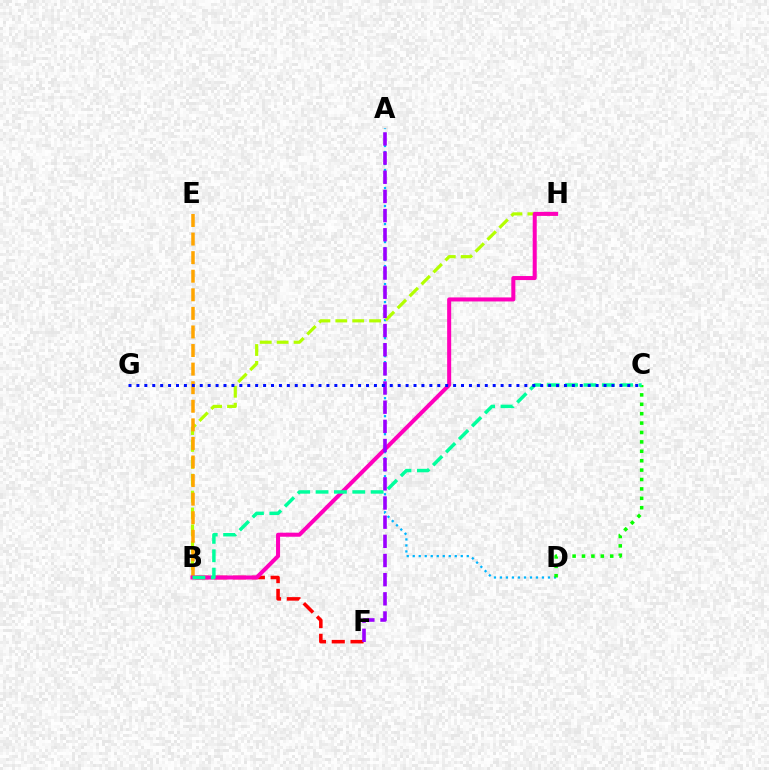{('A', 'D'): [{'color': '#00b5ff', 'line_style': 'dotted', 'thickness': 1.63}], ('B', 'H'): [{'color': '#b3ff00', 'line_style': 'dashed', 'thickness': 2.29}, {'color': '#ff00bd', 'line_style': 'solid', 'thickness': 2.9}], ('B', 'E'): [{'color': '#ffa500', 'line_style': 'dashed', 'thickness': 2.52}], ('B', 'F'): [{'color': '#ff0000', 'line_style': 'dashed', 'thickness': 2.55}], ('C', 'D'): [{'color': '#08ff00', 'line_style': 'dotted', 'thickness': 2.55}], ('B', 'C'): [{'color': '#00ff9d', 'line_style': 'dashed', 'thickness': 2.49}], ('A', 'F'): [{'color': '#9b00ff', 'line_style': 'dashed', 'thickness': 2.6}], ('C', 'G'): [{'color': '#0010ff', 'line_style': 'dotted', 'thickness': 2.15}]}